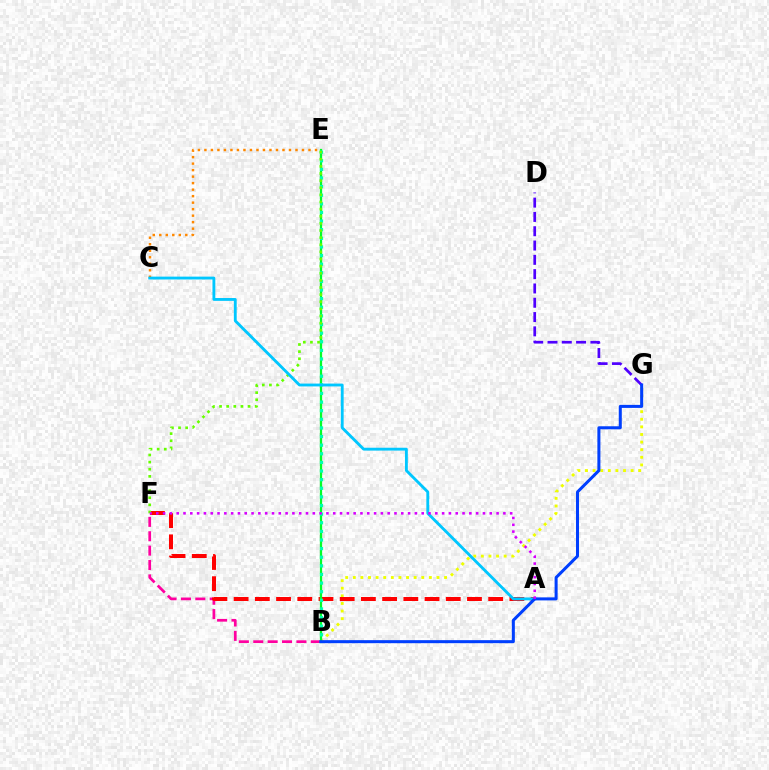{('B', 'F'): [{'color': '#ff00a0', 'line_style': 'dashed', 'thickness': 1.95}], ('B', 'G'): [{'color': '#eeff00', 'line_style': 'dotted', 'thickness': 2.07}, {'color': '#003fff', 'line_style': 'solid', 'thickness': 2.18}], ('A', 'F'): [{'color': '#ff0000', 'line_style': 'dashed', 'thickness': 2.88}, {'color': '#d600ff', 'line_style': 'dotted', 'thickness': 1.85}], ('B', 'E'): [{'color': '#00ff27', 'line_style': 'solid', 'thickness': 1.63}, {'color': '#00ffaf', 'line_style': 'dotted', 'thickness': 2.34}], ('C', 'E'): [{'color': '#ff8800', 'line_style': 'dotted', 'thickness': 1.77}], ('D', 'G'): [{'color': '#4f00ff', 'line_style': 'dashed', 'thickness': 1.94}], ('E', 'F'): [{'color': '#66ff00', 'line_style': 'dotted', 'thickness': 1.94}], ('A', 'C'): [{'color': '#00c7ff', 'line_style': 'solid', 'thickness': 2.05}]}